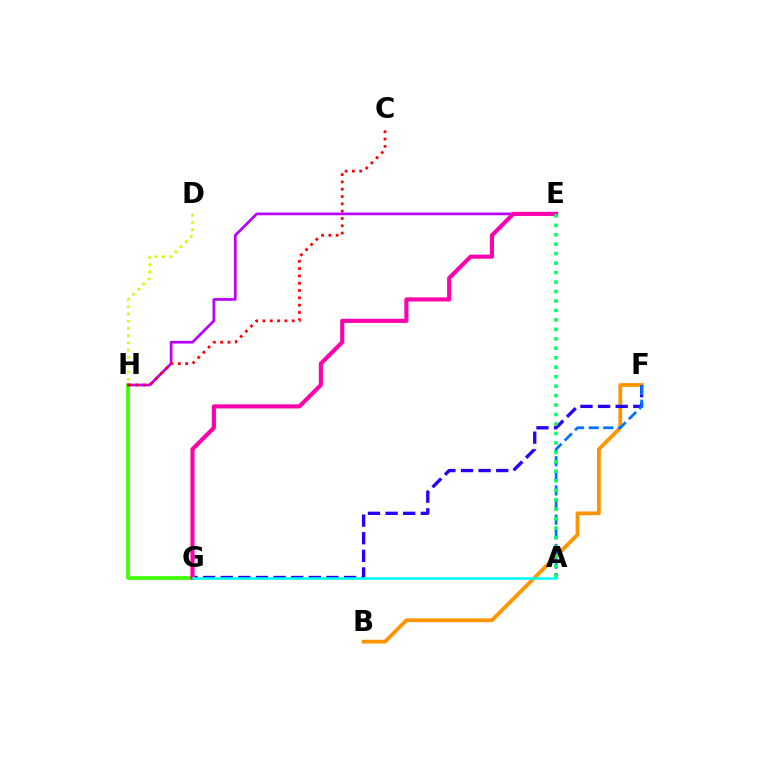{('B', 'F'): [{'color': '#ff9400', 'line_style': 'solid', 'thickness': 2.74}], ('F', 'G'): [{'color': '#2500ff', 'line_style': 'dashed', 'thickness': 2.39}], ('G', 'H'): [{'color': '#3dff00', 'line_style': 'solid', 'thickness': 2.67}], ('E', 'H'): [{'color': '#b900ff', 'line_style': 'solid', 'thickness': 1.94}], ('C', 'H'): [{'color': '#ff0000', 'line_style': 'dotted', 'thickness': 1.99}], ('E', 'G'): [{'color': '#ff00ac', 'line_style': 'solid', 'thickness': 2.96}], ('A', 'F'): [{'color': '#0074ff', 'line_style': 'dashed', 'thickness': 1.99}], ('A', 'E'): [{'color': '#00ff5c', 'line_style': 'dotted', 'thickness': 2.57}], ('A', 'G'): [{'color': '#00fff6', 'line_style': 'solid', 'thickness': 1.82}], ('D', 'H'): [{'color': '#d1ff00', 'line_style': 'dotted', 'thickness': 1.97}]}